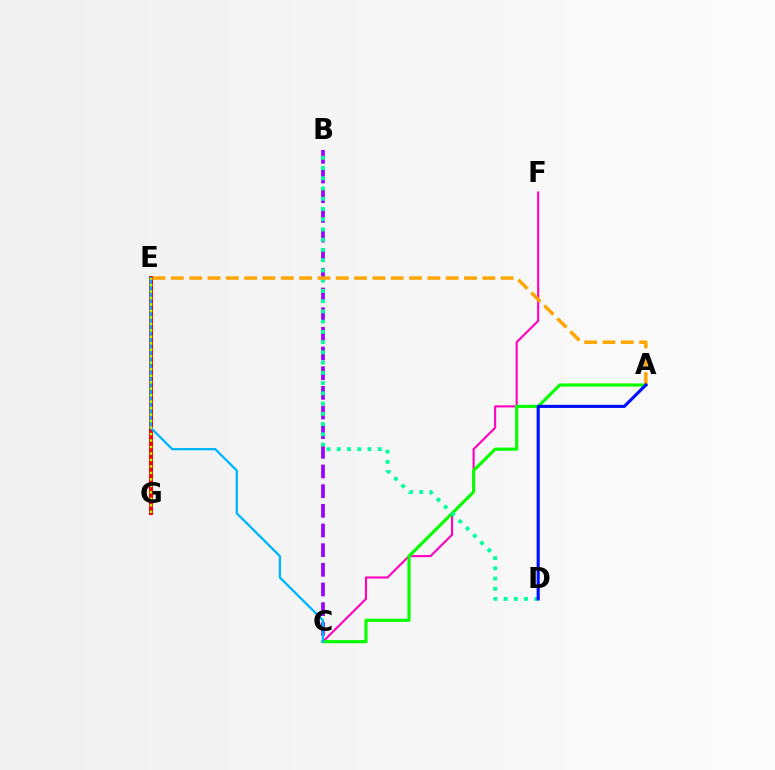{('C', 'F'): [{'color': '#ff00bd', 'line_style': 'solid', 'thickness': 1.52}], ('E', 'G'): [{'color': '#ff0000', 'line_style': 'solid', 'thickness': 2.88}, {'color': '#b3ff00', 'line_style': 'dotted', 'thickness': 1.76}], ('A', 'C'): [{'color': '#08ff00', 'line_style': 'solid', 'thickness': 2.26}], ('B', 'C'): [{'color': '#9b00ff', 'line_style': 'dashed', 'thickness': 2.67}], ('B', 'D'): [{'color': '#00ff9d', 'line_style': 'dotted', 'thickness': 2.78}], ('A', 'E'): [{'color': '#ffa500', 'line_style': 'dashed', 'thickness': 2.49}], ('C', 'E'): [{'color': '#00b5ff', 'line_style': 'solid', 'thickness': 1.65}], ('A', 'D'): [{'color': '#0010ff', 'line_style': 'solid', 'thickness': 2.25}]}